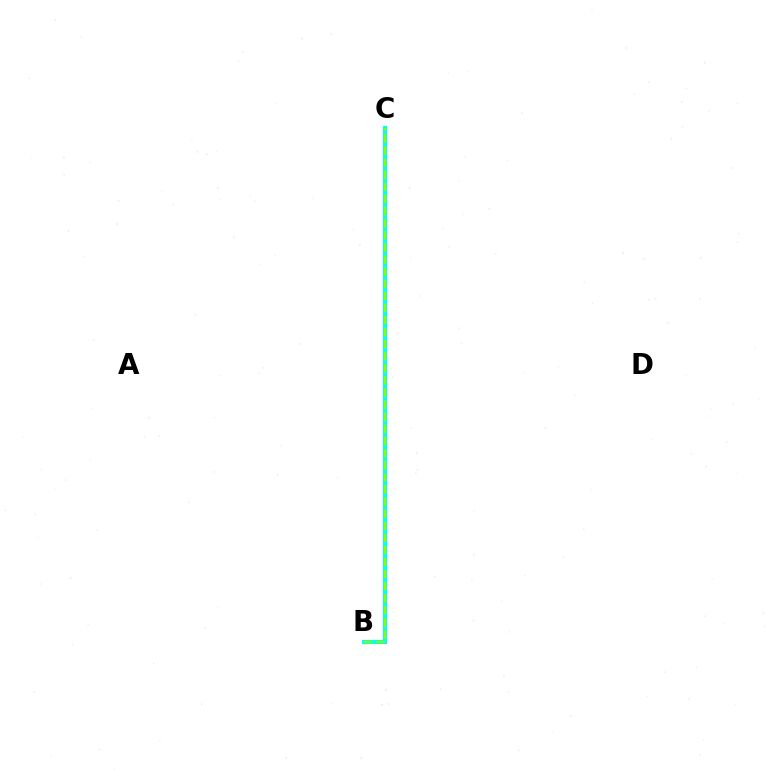{('B', 'C'): [{'color': '#7200ff', 'line_style': 'solid', 'thickness': 2.68}, {'color': '#ff0000', 'line_style': 'solid', 'thickness': 2.16}, {'color': '#00fff6', 'line_style': 'solid', 'thickness': 2.99}, {'color': '#84ff00', 'line_style': 'dashed', 'thickness': 1.64}]}